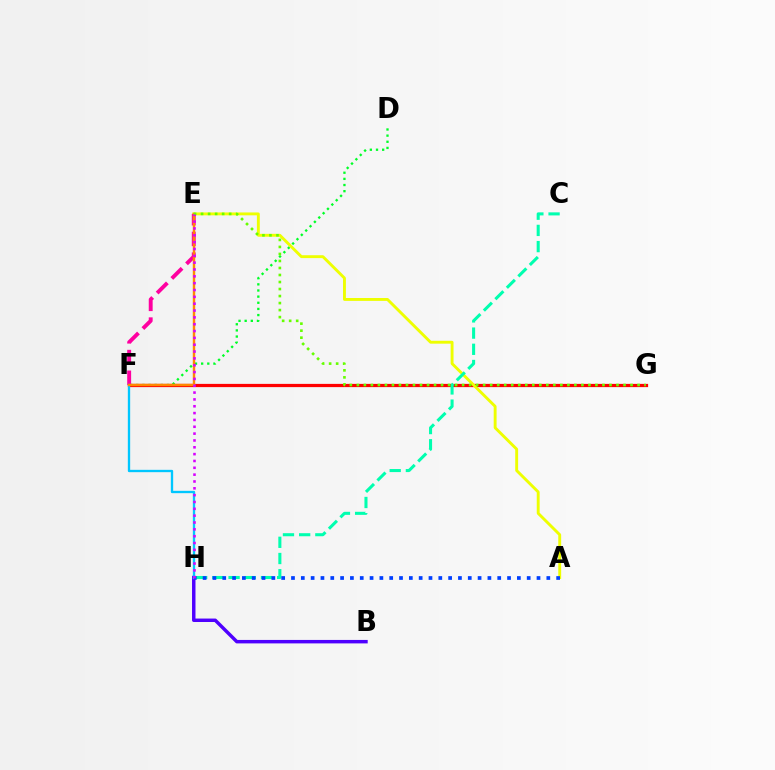{('D', 'F'): [{'color': '#00ff27', 'line_style': 'dotted', 'thickness': 1.67}], ('B', 'H'): [{'color': '#4f00ff', 'line_style': 'solid', 'thickness': 2.49}], ('F', 'G'): [{'color': '#ff0000', 'line_style': 'solid', 'thickness': 2.33}], ('A', 'E'): [{'color': '#eeff00', 'line_style': 'solid', 'thickness': 2.08}], ('C', 'H'): [{'color': '#00ffaf', 'line_style': 'dashed', 'thickness': 2.2}], ('E', 'F'): [{'color': '#ff00a0', 'line_style': 'dashed', 'thickness': 2.81}, {'color': '#ff8800', 'line_style': 'solid', 'thickness': 1.75}], ('F', 'H'): [{'color': '#00c7ff', 'line_style': 'solid', 'thickness': 1.68}], ('E', 'G'): [{'color': '#66ff00', 'line_style': 'dotted', 'thickness': 1.91}], ('A', 'H'): [{'color': '#003fff', 'line_style': 'dotted', 'thickness': 2.67}], ('E', 'H'): [{'color': '#d600ff', 'line_style': 'dotted', 'thickness': 1.86}]}